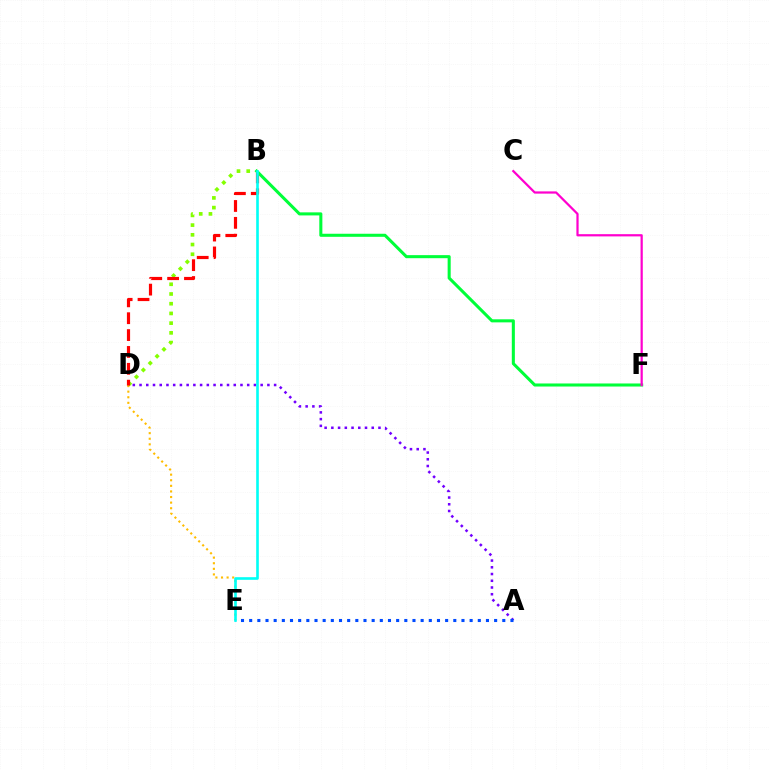{('B', 'D'): [{'color': '#84ff00', 'line_style': 'dotted', 'thickness': 2.64}, {'color': '#ff0000', 'line_style': 'dashed', 'thickness': 2.29}], ('D', 'E'): [{'color': '#ffbd00', 'line_style': 'dotted', 'thickness': 1.52}], ('A', 'D'): [{'color': '#7200ff', 'line_style': 'dotted', 'thickness': 1.83}], ('A', 'E'): [{'color': '#004bff', 'line_style': 'dotted', 'thickness': 2.22}], ('B', 'F'): [{'color': '#00ff39', 'line_style': 'solid', 'thickness': 2.2}], ('B', 'E'): [{'color': '#00fff6', 'line_style': 'solid', 'thickness': 1.89}], ('C', 'F'): [{'color': '#ff00cf', 'line_style': 'solid', 'thickness': 1.6}]}